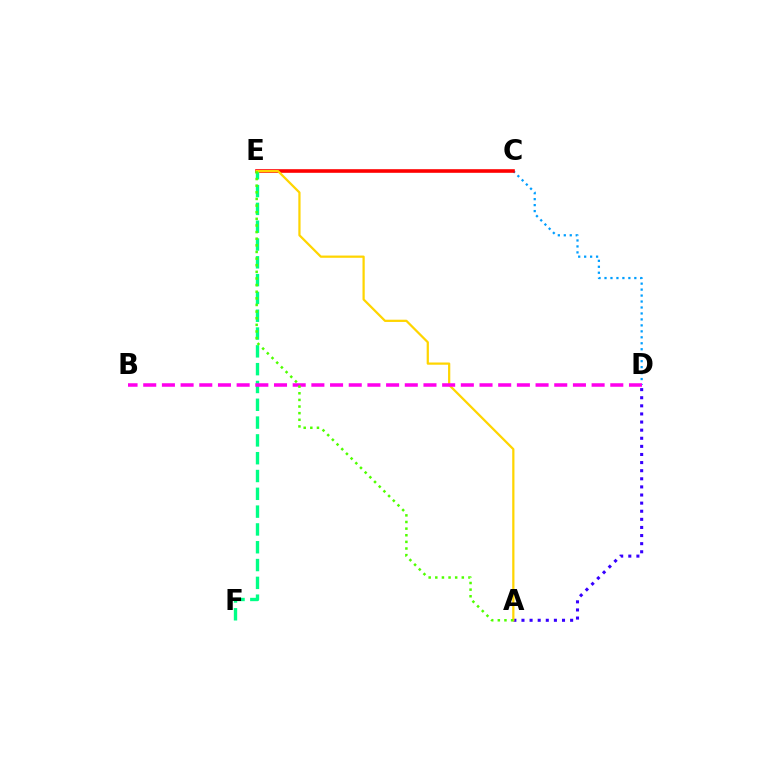{('C', 'D'): [{'color': '#009eff', 'line_style': 'dotted', 'thickness': 1.62}], ('C', 'E'): [{'color': '#ff0000', 'line_style': 'solid', 'thickness': 2.6}], ('E', 'F'): [{'color': '#00ff86', 'line_style': 'dashed', 'thickness': 2.42}], ('A', 'D'): [{'color': '#3700ff', 'line_style': 'dotted', 'thickness': 2.2}], ('A', 'E'): [{'color': '#ffd500', 'line_style': 'solid', 'thickness': 1.61}, {'color': '#4fff00', 'line_style': 'dotted', 'thickness': 1.8}], ('B', 'D'): [{'color': '#ff00ed', 'line_style': 'dashed', 'thickness': 2.54}]}